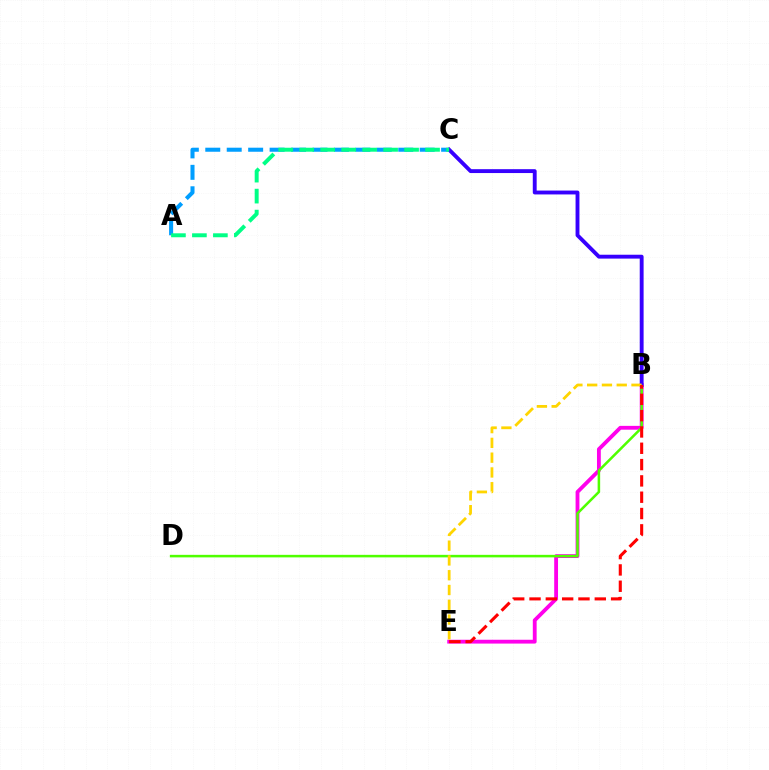{('B', 'E'): [{'color': '#ff00ed', 'line_style': 'solid', 'thickness': 2.75}, {'color': '#ffd500', 'line_style': 'dashed', 'thickness': 2.01}, {'color': '#ff0000', 'line_style': 'dashed', 'thickness': 2.22}], ('B', 'D'): [{'color': '#4fff00', 'line_style': 'solid', 'thickness': 1.83}], ('A', 'C'): [{'color': '#009eff', 'line_style': 'dashed', 'thickness': 2.91}, {'color': '#00ff86', 'line_style': 'dashed', 'thickness': 2.85}], ('B', 'C'): [{'color': '#3700ff', 'line_style': 'solid', 'thickness': 2.79}]}